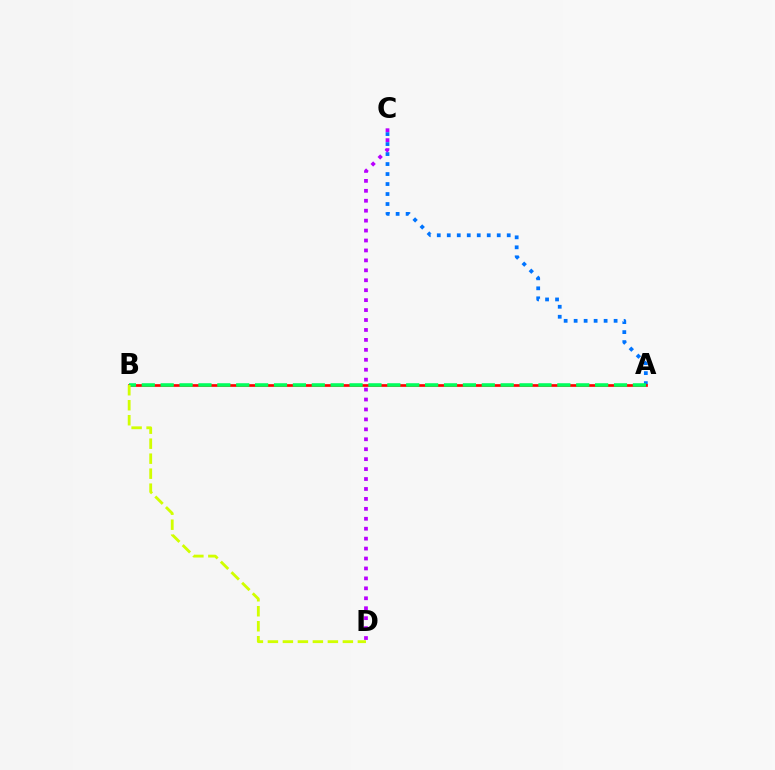{('A', 'C'): [{'color': '#0074ff', 'line_style': 'dotted', 'thickness': 2.72}], ('C', 'D'): [{'color': '#b900ff', 'line_style': 'dotted', 'thickness': 2.7}], ('A', 'B'): [{'color': '#ff0000', 'line_style': 'solid', 'thickness': 1.93}, {'color': '#00ff5c', 'line_style': 'dashed', 'thickness': 2.57}], ('B', 'D'): [{'color': '#d1ff00', 'line_style': 'dashed', 'thickness': 2.04}]}